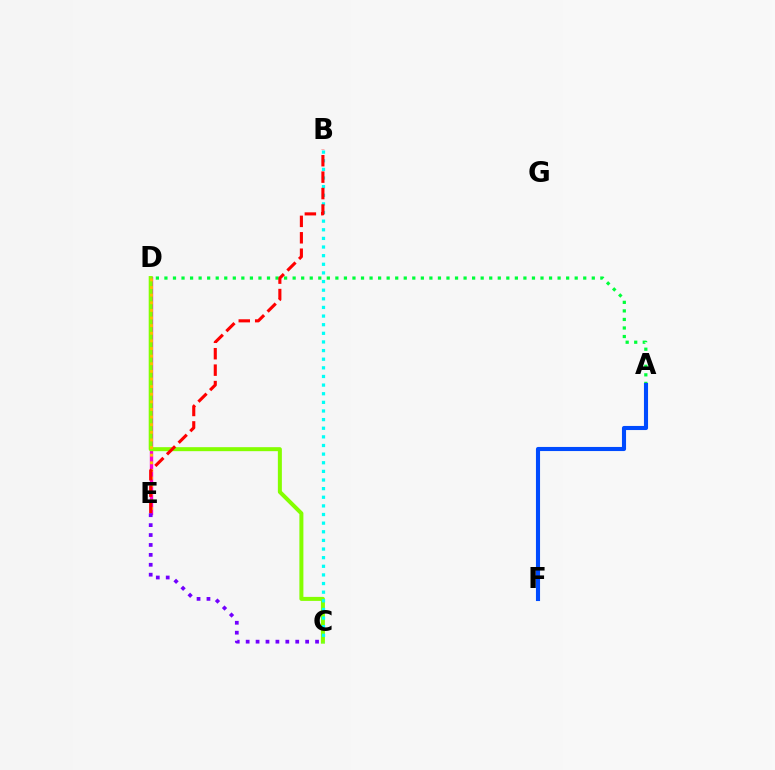{('D', 'E'): [{'color': '#ff00cf', 'line_style': 'solid', 'thickness': 2.42}, {'color': '#ffbd00', 'line_style': 'dotted', 'thickness': 2.07}], ('C', 'D'): [{'color': '#84ff00', 'line_style': 'solid', 'thickness': 2.88}], ('A', 'D'): [{'color': '#00ff39', 'line_style': 'dotted', 'thickness': 2.32}], ('B', 'C'): [{'color': '#00fff6', 'line_style': 'dotted', 'thickness': 2.34}], ('B', 'E'): [{'color': '#ff0000', 'line_style': 'dashed', 'thickness': 2.23}], ('C', 'E'): [{'color': '#7200ff', 'line_style': 'dotted', 'thickness': 2.69}], ('A', 'F'): [{'color': '#004bff', 'line_style': 'solid', 'thickness': 2.95}]}